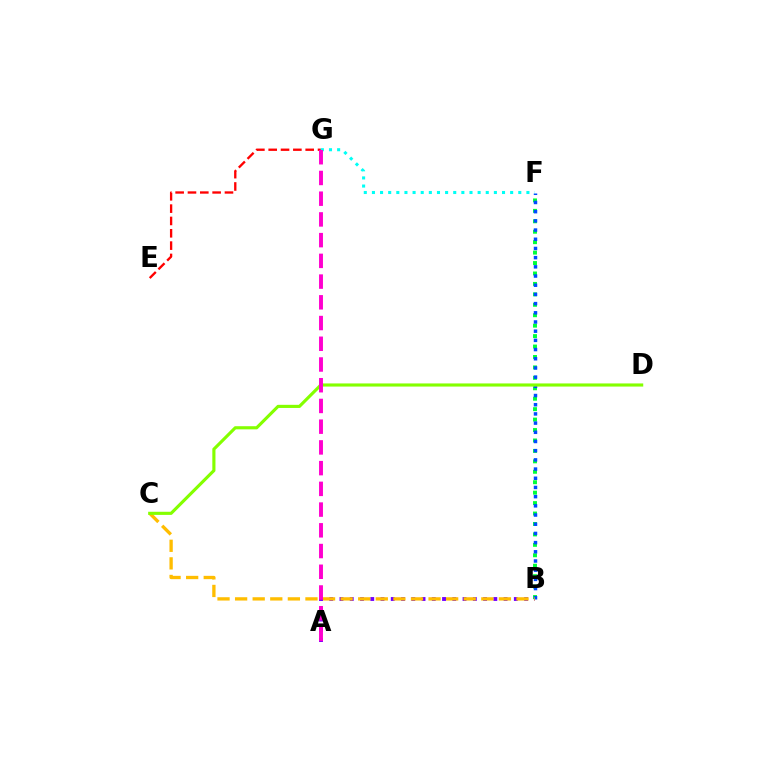{('B', 'F'): [{'color': '#00ff39', 'line_style': 'dotted', 'thickness': 2.84}, {'color': '#004bff', 'line_style': 'dotted', 'thickness': 2.5}], ('A', 'B'): [{'color': '#7200ff', 'line_style': 'dotted', 'thickness': 2.79}], ('B', 'C'): [{'color': '#ffbd00', 'line_style': 'dashed', 'thickness': 2.39}], ('C', 'D'): [{'color': '#84ff00', 'line_style': 'solid', 'thickness': 2.26}], ('E', 'G'): [{'color': '#ff0000', 'line_style': 'dashed', 'thickness': 1.68}], ('F', 'G'): [{'color': '#00fff6', 'line_style': 'dotted', 'thickness': 2.21}], ('A', 'G'): [{'color': '#ff00cf', 'line_style': 'dashed', 'thickness': 2.82}]}